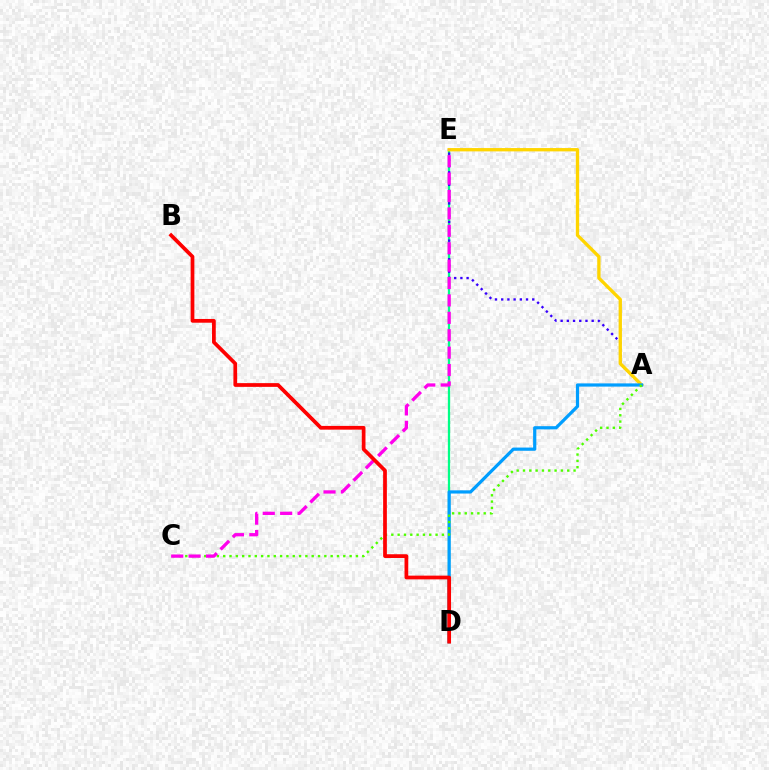{('D', 'E'): [{'color': '#00ff86', 'line_style': 'solid', 'thickness': 1.65}], ('A', 'E'): [{'color': '#3700ff', 'line_style': 'dotted', 'thickness': 1.69}, {'color': '#ffd500', 'line_style': 'solid', 'thickness': 2.39}], ('A', 'D'): [{'color': '#009eff', 'line_style': 'solid', 'thickness': 2.31}], ('A', 'C'): [{'color': '#4fff00', 'line_style': 'dotted', 'thickness': 1.72}], ('C', 'E'): [{'color': '#ff00ed', 'line_style': 'dashed', 'thickness': 2.36}], ('B', 'D'): [{'color': '#ff0000', 'line_style': 'solid', 'thickness': 2.69}]}